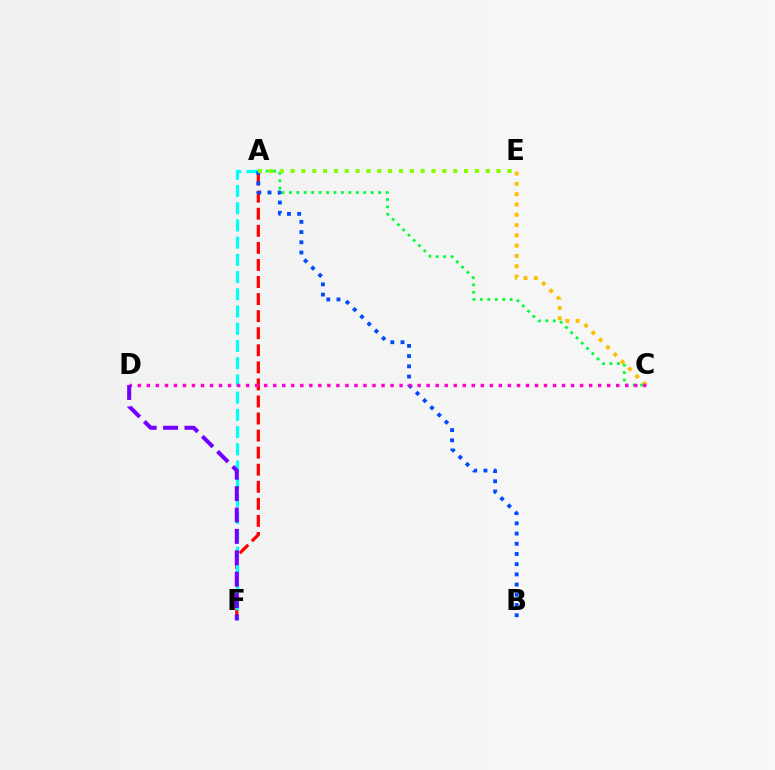{('A', 'F'): [{'color': '#ff0000', 'line_style': 'dashed', 'thickness': 2.32}, {'color': '#00fff6', 'line_style': 'dashed', 'thickness': 2.34}], ('C', 'E'): [{'color': '#ffbd00', 'line_style': 'dotted', 'thickness': 2.8}], ('A', 'B'): [{'color': '#004bff', 'line_style': 'dotted', 'thickness': 2.77}], ('A', 'C'): [{'color': '#00ff39', 'line_style': 'dotted', 'thickness': 2.02}], ('A', 'E'): [{'color': '#84ff00', 'line_style': 'dotted', 'thickness': 2.95}], ('C', 'D'): [{'color': '#ff00cf', 'line_style': 'dotted', 'thickness': 2.45}], ('D', 'F'): [{'color': '#7200ff', 'line_style': 'dashed', 'thickness': 2.91}]}